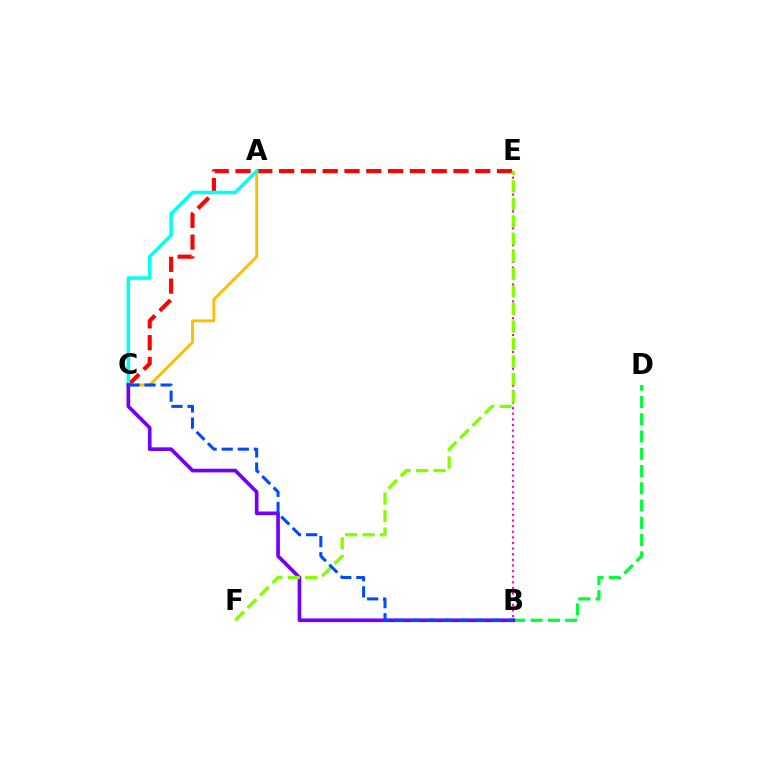{('B', 'D'): [{'color': '#00ff39', 'line_style': 'dashed', 'thickness': 2.35}], ('C', 'E'): [{'color': '#ff0000', 'line_style': 'dashed', 'thickness': 2.96}], ('B', 'E'): [{'color': '#ff00cf', 'line_style': 'dotted', 'thickness': 1.53}], ('A', 'C'): [{'color': '#ffbd00', 'line_style': 'solid', 'thickness': 2.07}, {'color': '#00fff6', 'line_style': 'solid', 'thickness': 2.55}], ('B', 'C'): [{'color': '#7200ff', 'line_style': 'solid', 'thickness': 2.65}, {'color': '#004bff', 'line_style': 'dashed', 'thickness': 2.19}], ('E', 'F'): [{'color': '#84ff00', 'line_style': 'dashed', 'thickness': 2.38}]}